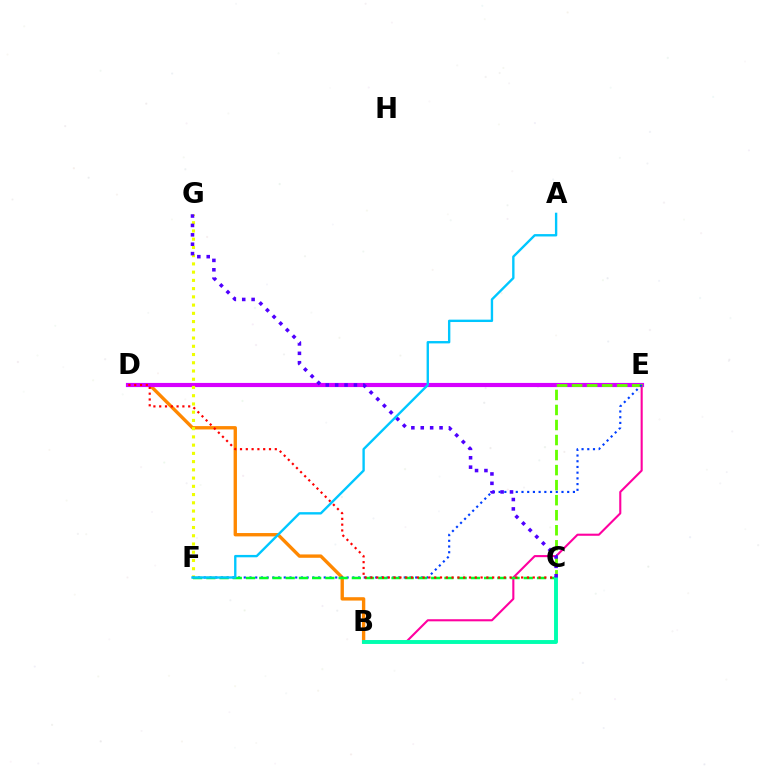{('B', 'D'): [{'color': '#ff8800', 'line_style': 'solid', 'thickness': 2.42}], ('D', 'E'): [{'color': '#d600ff', 'line_style': 'solid', 'thickness': 2.99}], ('B', 'E'): [{'color': '#ff00a0', 'line_style': 'solid', 'thickness': 1.51}], ('C', 'E'): [{'color': '#66ff00', 'line_style': 'dashed', 'thickness': 2.04}], ('F', 'G'): [{'color': '#eeff00', 'line_style': 'dotted', 'thickness': 2.24}], ('E', 'F'): [{'color': '#003fff', 'line_style': 'dotted', 'thickness': 1.55}], ('C', 'F'): [{'color': '#00ff27', 'line_style': 'dashed', 'thickness': 1.8}], ('C', 'D'): [{'color': '#ff0000', 'line_style': 'dotted', 'thickness': 1.57}], ('B', 'C'): [{'color': '#00ffaf', 'line_style': 'solid', 'thickness': 2.81}], ('C', 'G'): [{'color': '#4f00ff', 'line_style': 'dotted', 'thickness': 2.55}], ('A', 'F'): [{'color': '#00c7ff', 'line_style': 'solid', 'thickness': 1.71}]}